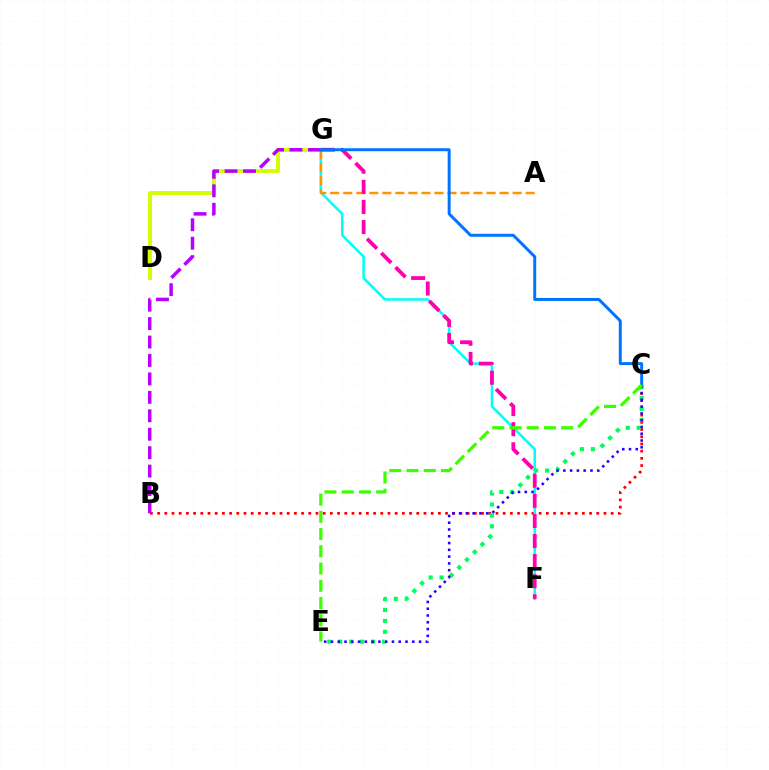{('B', 'C'): [{'color': '#ff0000', 'line_style': 'dotted', 'thickness': 1.96}], ('D', 'G'): [{'color': '#d1ff00', 'line_style': 'solid', 'thickness': 2.79}], ('F', 'G'): [{'color': '#00fff6', 'line_style': 'solid', 'thickness': 1.81}, {'color': '#ff00ac', 'line_style': 'dashed', 'thickness': 2.73}], ('A', 'G'): [{'color': '#ff9400', 'line_style': 'dashed', 'thickness': 1.77}], ('B', 'G'): [{'color': '#b900ff', 'line_style': 'dashed', 'thickness': 2.51}], ('C', 'E'): [{'color': '#00ff5c', 'line_style': 'dotted', 'thickness': 2.97}, {'color': '#2500ff', 'line_style': 'dotted', 'thickness': 1.84}, {'color': '#3dff00', 'line_style': 'dashed', 'thickness': 2.34}], ('C', 'G'): [{'color': '#0074ff', 'line_style': 'solid', 'thickness': 2.14}]}